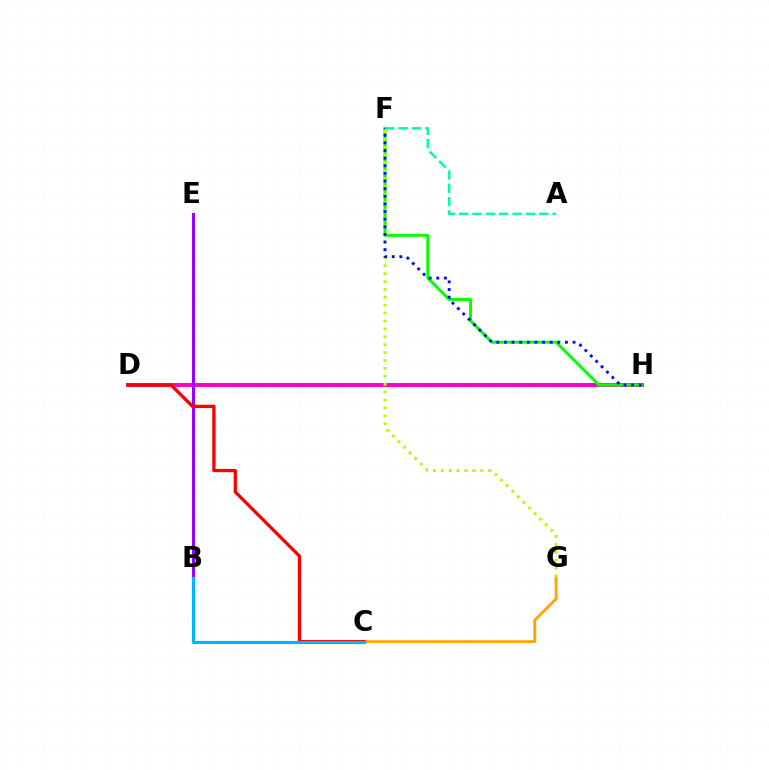{('D', 'H'): [{'color': '#ff00bd', 'line_style': 'solid', 'thickness': 2.83}], ('B', 'E'): [{'color': '#9b00ff', 'line_style': 'solid', 'thickness': 2.18}], ('C', 'G'): [{'color': '#ffa500', 'line_style': 'solid', 'thickness': 2.06}], ('F', 'H'): [{'color': '#08ff00', 'line_style': 'solid', 'thickness': 2.15}, {'color': '#0010ff', 'line_style': 'dotted', 'thickness': 2.07}], ('F', 'G'): [{'color': '#b3ff00', 'line_style': 'dotted', 'thickness': 2.15}], ('C', 'D'): [{'color': '#ff0000', 'line_style': 'solid', 'thickness': 2.37}], ('B', 'C'): [{'color': '#00b5ff', 'line_style': 'solid', 'thickness': 2.26}], ('A', 'F'): [{'color': '#00ff9d', 'line_style': 'dashed', 'thickness': 1.82}]}